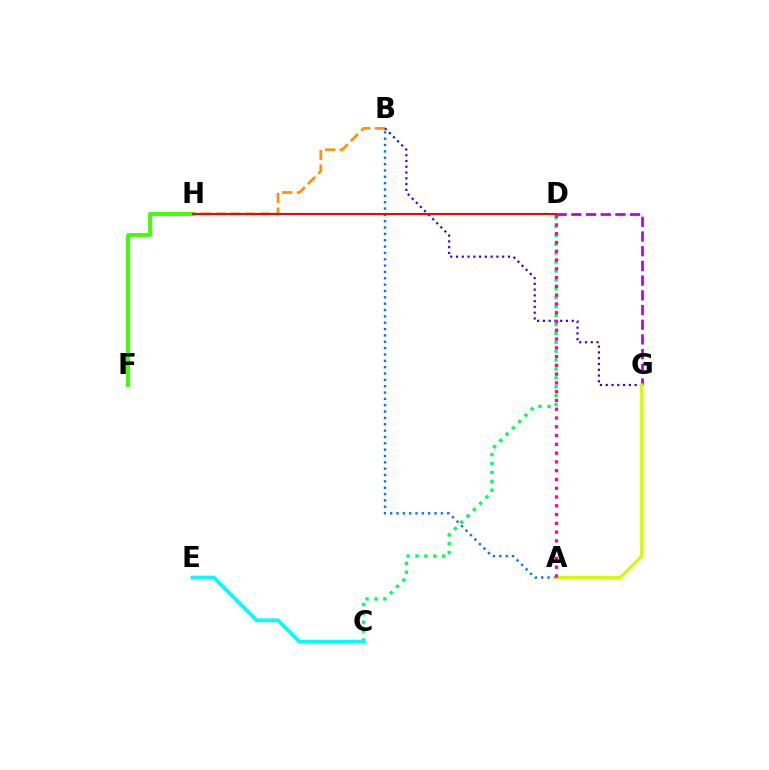{('F', 'H'): [{'color': '#3dff00', 'line_style': 'solid', 'thickness': 2.79}], ('D', 'G'): [{'color': '#b900ff', 'line_style': 'dashed', 'thickness': 2.0}], ('A', 'B'): [{'color': '#0074ff', 'line_style': 'dotted', 'thickness': 1.72}], ('C', 'D'): [{'color': '#00ff5c', 'line_style': 'dotted', 'thickness': 2.42}], ('B', 'H'): [{'color': '#ff9400', 'line_style': 'dashed', 'thickness': 1.99}], ('B', 'G'): [{'color': '#2500ff', 'line_style': 'dotted', 'thickness': 1.57}], ('A', 'G'): [{'color': '#d1ff00', 'line_style': 'solid', 'thickness': 2.27}], ('A', 'D'): [{'color': '#ff00ac', 'line_style': 'dotted', 'thickness': 2.38}], ('C', 'E'): [{'color': '#00fff6', 'line_style': 'solid', 'thickness': 2.68}], ('D', 'H'): [{'color': '#ff0000', 'line_style': 'solid', 'thickness': 1.51}]}